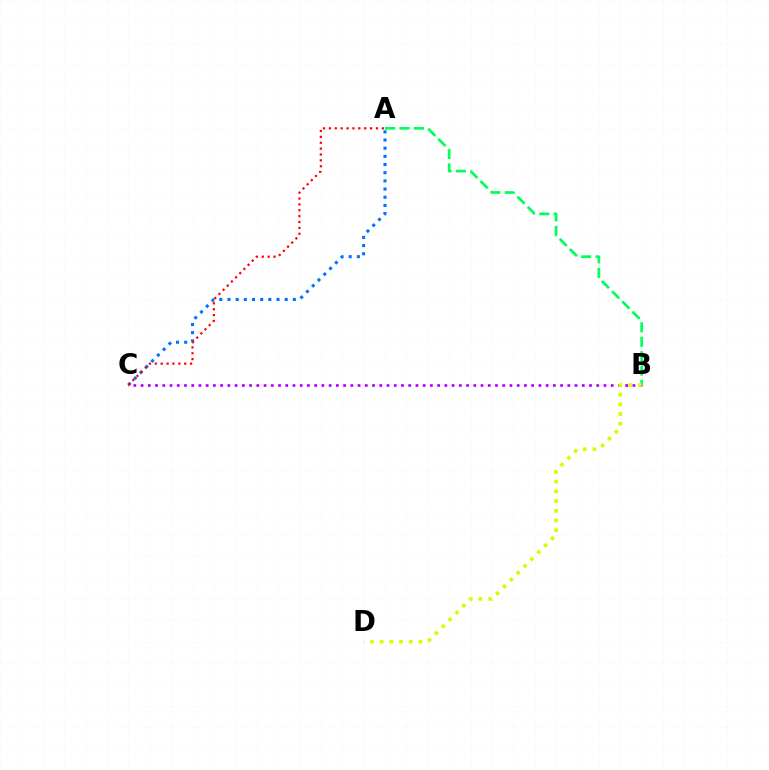{('B', 'C'): [{'color': '#b900ff', 'line_style': 'dotted', 'thickness': 1.97}], ('A', 'C'): [{'color': '#0074ff', 'line_style': 'dotted', 'thickness': 2.22}, {'color': '#ff0000', 'line_style': 'dotted', 'thickness': 1.6}], ('A', 'B'): [{'color': '#00ff5c', 'line_style': 'dashed', 'thickness': 1.96}], ('B', 'D'): [{'color': '#d1ff00', 'line_style': 'dotted', 'thickness': 2.64}]}